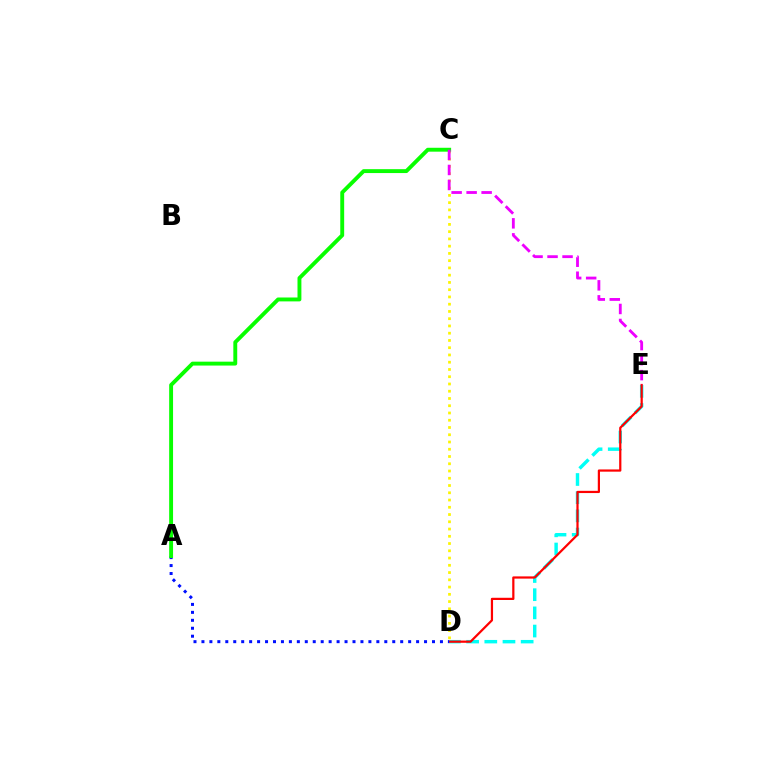{('D', 'E'): [{'color': '#00fff6', 'line_style': 'dashed', 'thickness': 2.47}, {'color': '#ff0000', 'line_style': 'solid', 'thickness': 1.6}], ('C', 'D'): [{'color': '#fcf500', 'line_style': 'dotted', 'thickness': 1.97}], ('A', 'D'): [{'color': '#0010ff', 'line_style': 'dotted', 'thickness': 2.16}], ('A', 'C'): [{'color': '#08ff00', 'line_style': 'solid', 'thickness': 2.8}], ('C', 'E'): [{'color': '#ee00ff', 'line_style': 'dashed', 'thickness': 2.04}]}